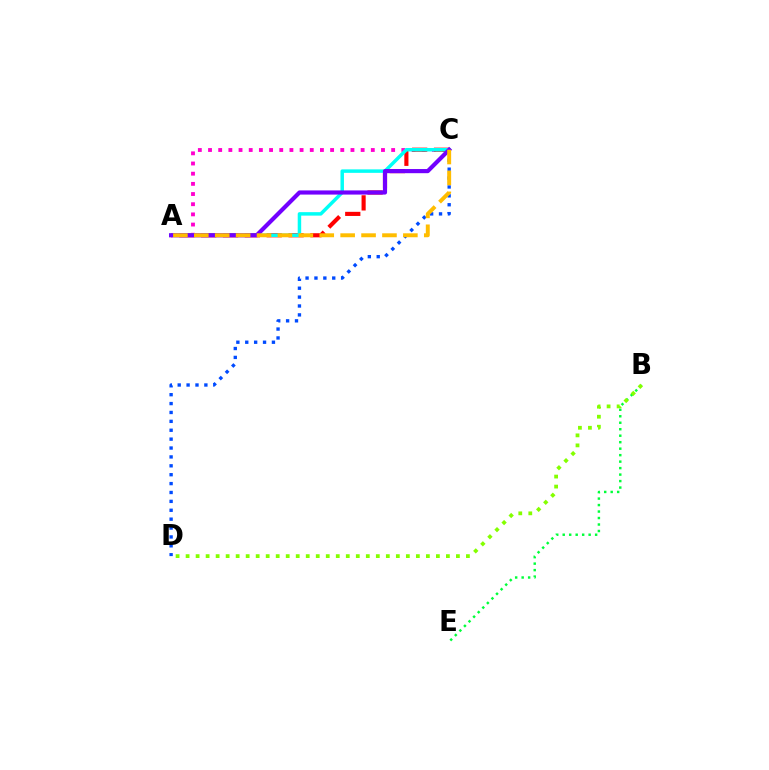{('C', 'D'): [{'color': '#004bff', 'line_style': 'dotted', 'thickness': 2.42}], ('B', 'E'): [{'color': '#00ff39', 'line_style': 'dotted', 'thickness': 1.76}], ('A', 'C'): [{'color': '#ff00cf', 'line_style': 'dotted', 'thickness': 2.76}, {'color': '#ff0000', 'line_style': 'dashed', 'thickness': 2.97}, {'color': '#00fff6', 'line_style': 'solid', 'thickness': 2.5}, {'color': '#7200ff', 'line_style': 'solid', 'thickness': 2.99}, {'color': '#ffbd00', 'line_style': 'dashed', 'thickness': 2.84}], ('B', 'D'): [{'color': '#84ff00', 'line_style': 'dotted', 'thickness': 2.72}]}